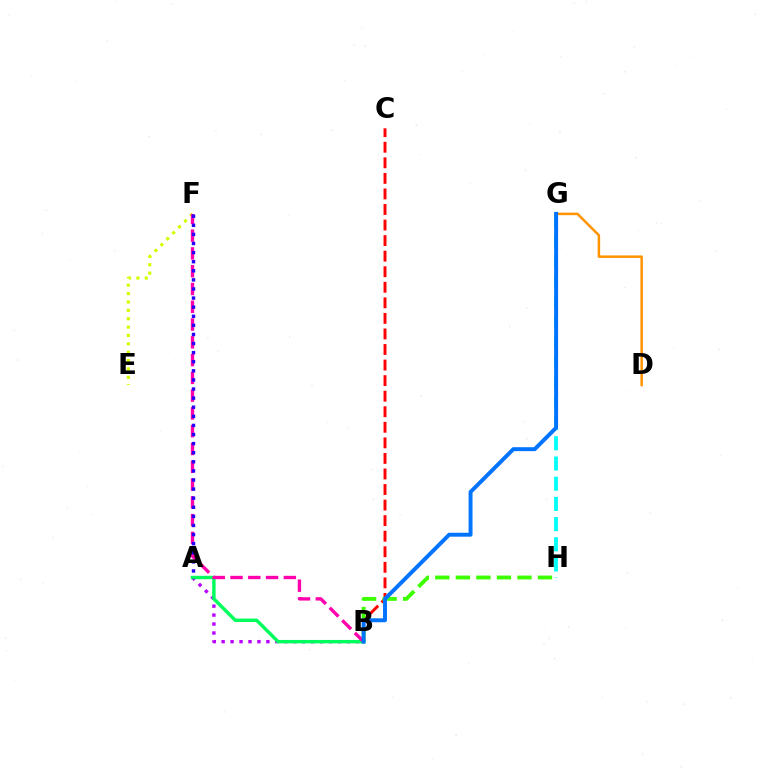{('B', 'C'): [{'color': '#ff0000', 'line_style': 'dashed', 'thickness': 2.11}], ('A', 'B'): [{'color': '#b900ff', 'line_style': 'dotted', 'thickness': 2.43}, {'color': '#00ff5c', 'line_style': 'solid', 'thickness': 2.46}], ('B', 'H'): [{'color': '#3dff00', 'line_style': 'dashed', 'thickness': 2.79}], ('D', 'G'): [{'color': '#ff9400', 'line_style': 'solid', 'thickness': 1.8}], ('E', 'F'): [{'color': '#d1ff00', 'line_style': 'dotted', 'thickness': 2.28}], ('B', 'F'): [{'color': '#ff00ac', 'line_style': 'dashed', 'thickness': 2.42}], ('G', 'H'): [{'color': '#00fff6', 'line_style': 'dashed', 'thickness': 2.74}], ('A', 'F'): [{'color': '#2500ff', 'line_style': 'dotted', 'thickness': 2.47}], ('B', 'G'): [{'color': '#0074ff', 'line_style': 'solid', 'thickness': 2.84}]}